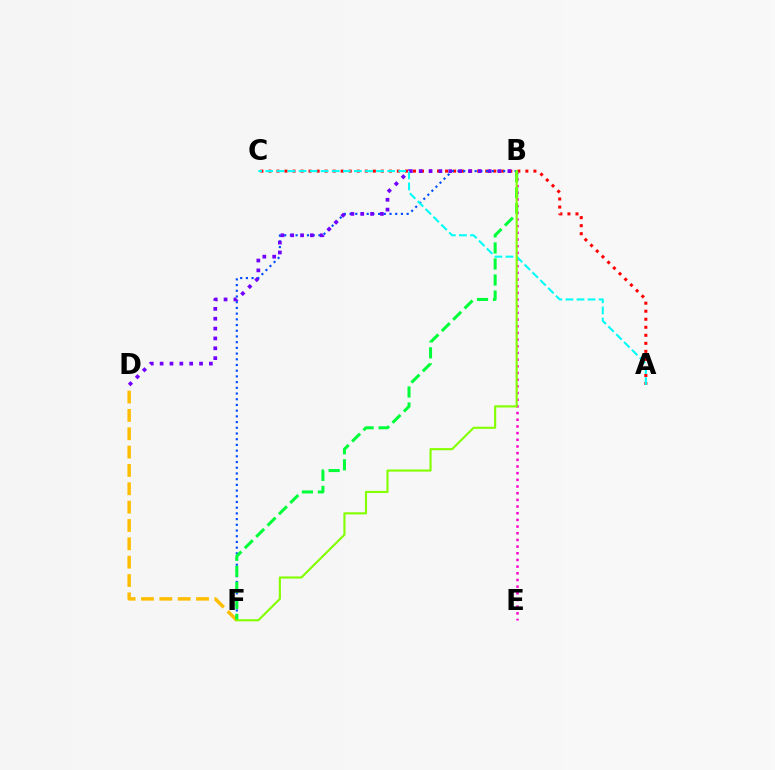{('A', 'C'): [{'color': '#ff0000', 'line_style': 'dotted', 'thickness': 2.18}, {'color': '#00fff6', 'line_style': 'dashed', 'thickness': 1.51}], ('B', 'F'): [{'color': '#004bff', 'line_style': 'dotted', 'thickness': 1.55}, {'color': '#00ff39', 'line_style': 'dashed', 'thickness': 2.18}, {'color': '#84ff00', 'line_style': 'solid', 'thickness': 1.54}], ('B', 'E'): [{'color': '#ff00cf', 'line_style': 'dotted', 'thickness': 1.81}], ('D', 'F'): [{'color': '#ffbd00', 'line_style': 'dashed', 'thickness': 2.49}], ('B', 'D'): [{'color': '#7200ff', 'line_style': 'dotted', 'thickness': 2.68}]}